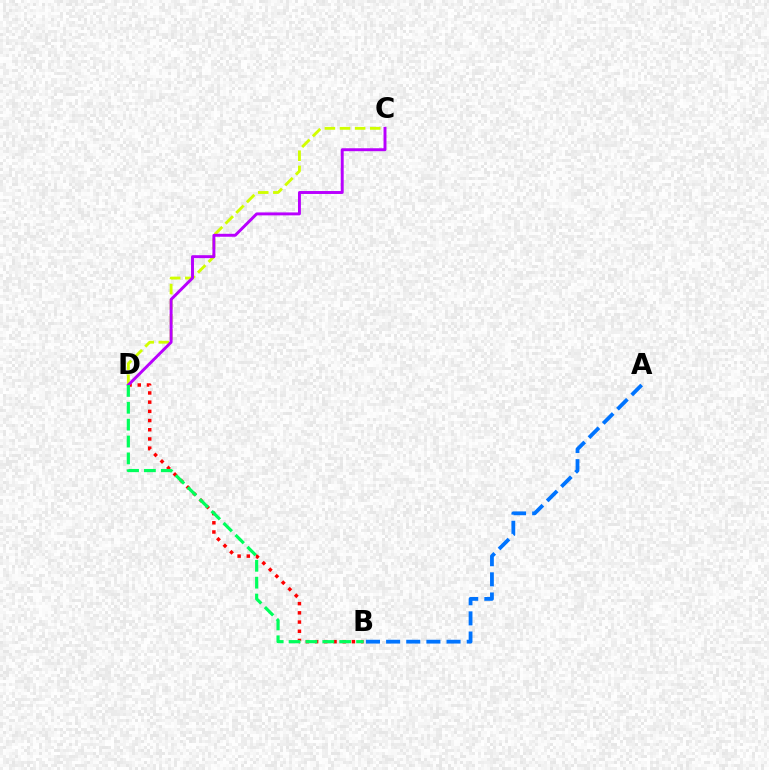{('C', 'D'): [{'color': '#d1ff00', 'line_style': 'dashed', 'thickness': 2.05}, {'color': '#b900ff', 'line_style': 'solid', 'thickness': 2.11}], ('B', 'D'): [{'color': '#ff0000', 'line_style': 'dotted', 'thickness': 2.5}, {'color': '#00ff5c', 'line_style': 'dashed', 'thickness': 2.29}], ('A', 'B'): [{'color': '#0074ff', 'line_style': 'dashed', 'thickness': 2.74}]}